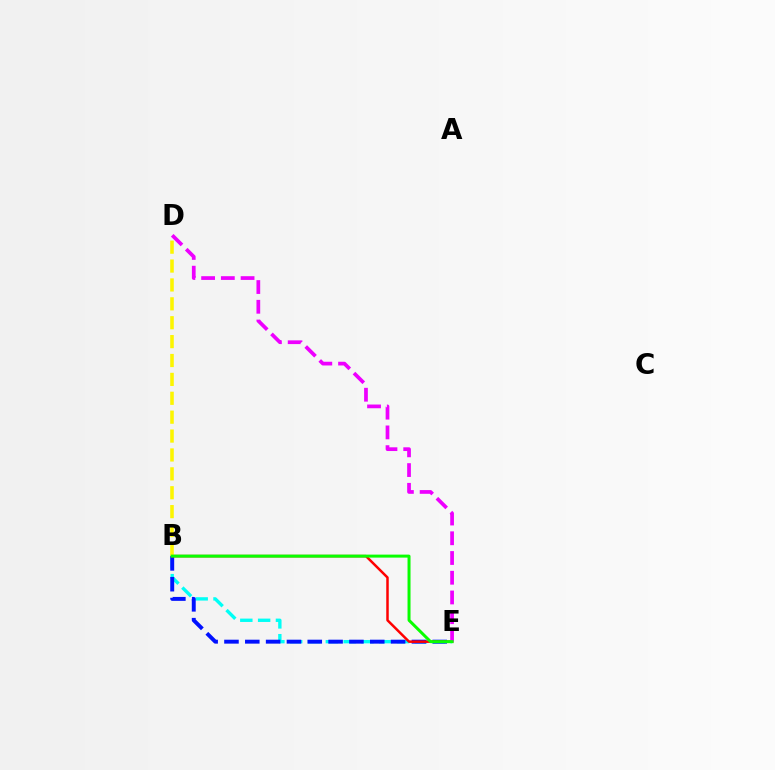{('B', 'E'): [{'color': '#00fff6', 'line_style': 'dashed', 'thickness': 2.42}, {'color': '#0010ff', 'line_style': 'dashed', 'thickness': 2.83}, {'color': '#ff0000', 'line_style': 'solid', 'thickness': 1.8}, {'color': '#08ff00', 'line_style': 'solid', 'thickness': 2.16}], ('D', 'E'): [{'color': '#ee00ff', 'line_style': 'dashed', 'thickness': 2.68}], ('B', 'D'): [{'color': '#fcf500', 'line_style': 'dashed', 'thickness': 2.57}]}